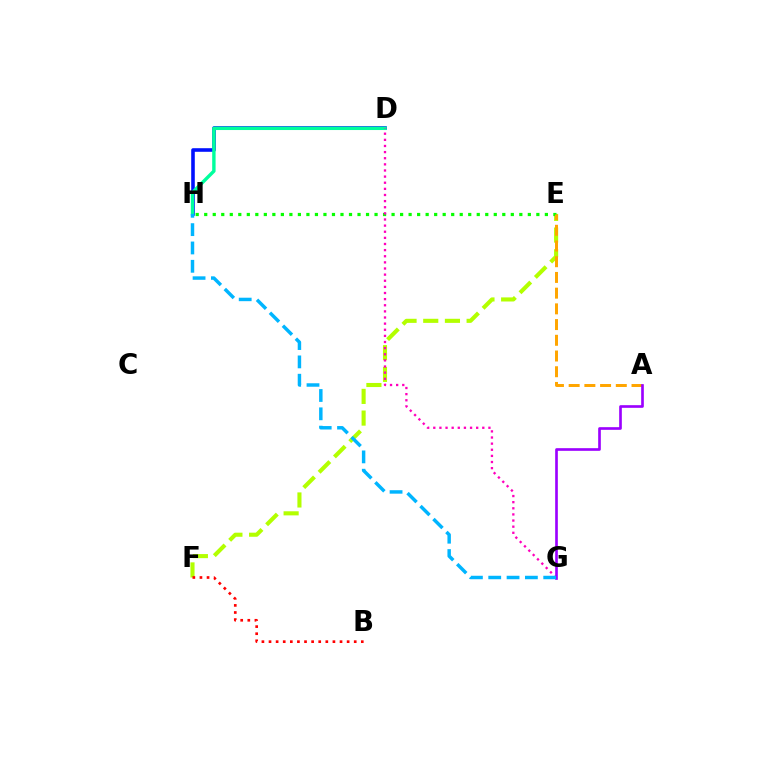{('E', 'F'): [{'color': '#b3ff00', 'line_style': 'dashed', 'thickness': 2.95}], ('E', 'H'): [{'color': '#08ff00', 'line_style': 'dotted', 'thickness': 2.31}], ('A', 'E'): [{'color': '#ffa500', 'line_style': 'dashed', 'thickness': 2.13}], ('B', 'F'): [{'color': '#ff0000', 'line_style': 'dotted', 'thickness': 1.93}], ('D', 'H'): [{'color': '#0010ff', 'line_style': 'solid', 'thickness': 2.58}, {'color': '#00ff9d', 'line_style': 'solid', 'thickness': 2.45}], ('D', 'G'): [{'color': '#ff00bd', 'line_style': 'dotted', 'thickness': 1.66}], ('A', 'G'): [{'color': '#9b00ff', 'line_style': 'solid', 'thickness': 1.91}], ('G', 'H'): [{'color': '#00b5ff', 'line_style': 'dashed', 'thickness': 2.49}]}